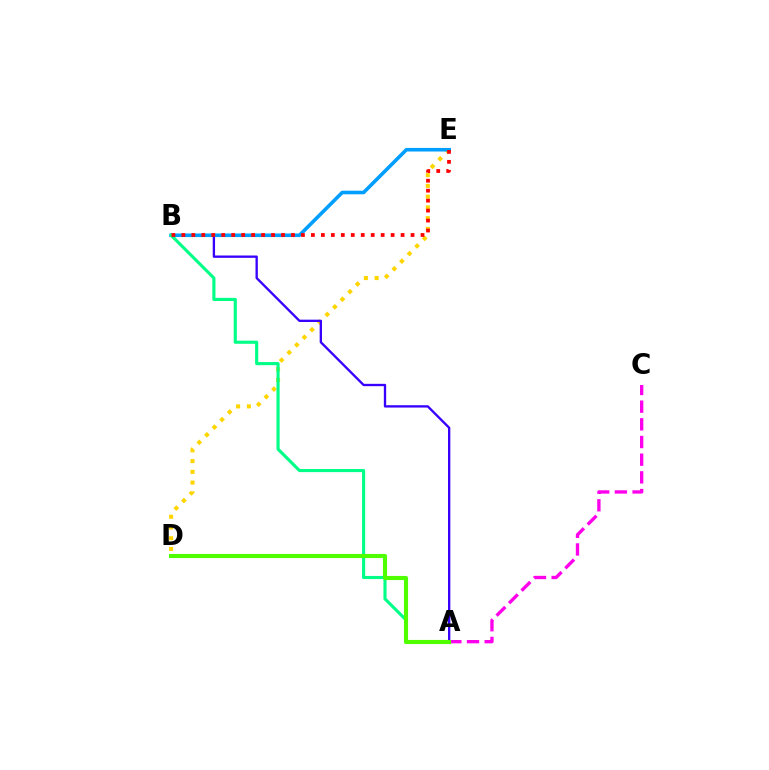{('D', 'E'): [{'color': '#ffd500', 'line_style': 'dotted', 'thickness': 2.92}], ('A', 'B'): [{'color': '#3700ff', 'line_style': 'solid', 'thickness': 1.68}, {'color': '#00ff86', 'line_style': 'solid', 'thickness': 2.25}], ('B', 'E'): [{'color': '#009eff', 'line_style': 'solid', 'thickness': 2.58}, {'color': '#ff0000', 'line_style': 'dotted', 'thickness': 2.71}], ('A', 'C'): [{'color': '#ff00ed', 'line_style': 'dashed', 'thickness': 2.4}], ('A', 'D'): [{'color': '#4fff00', 'line_style': 'solid', 'thickness': 2.96}]}